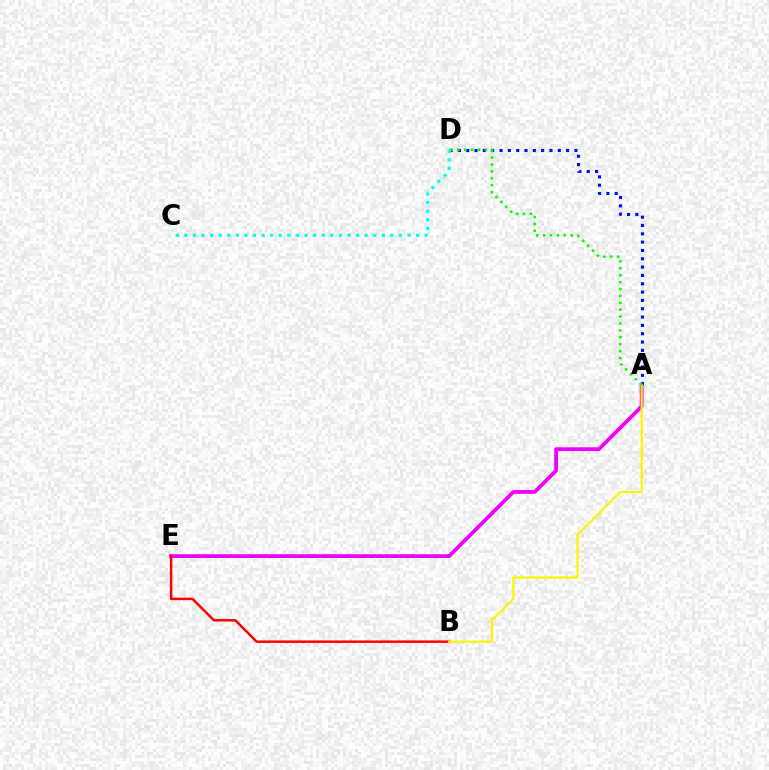{('A', 'E'): [{'color': '#ee00ff', 'line_style': 'solid', 'thickness': 2.71}], ('B', 'E'): [{'color': '#ff0000', 'line_style': 'solid', 'thickness': 1.78}], ('A', 'D'): [{'color': '#0010ff', 'line_style': 'dotted', 'thickness': 2.26}, {'color': '#08ff00', 'line_style': 'dotted', 'thickness': 1.88}], ('A', 'B'): [{'color': '#fcf500', 'line_style': 'solid', 'thickness': 1.58}], ('C', 'D'): [{'color': '#00fff6', 'line_style': 'dotted', 'thickness': 2.33}]}